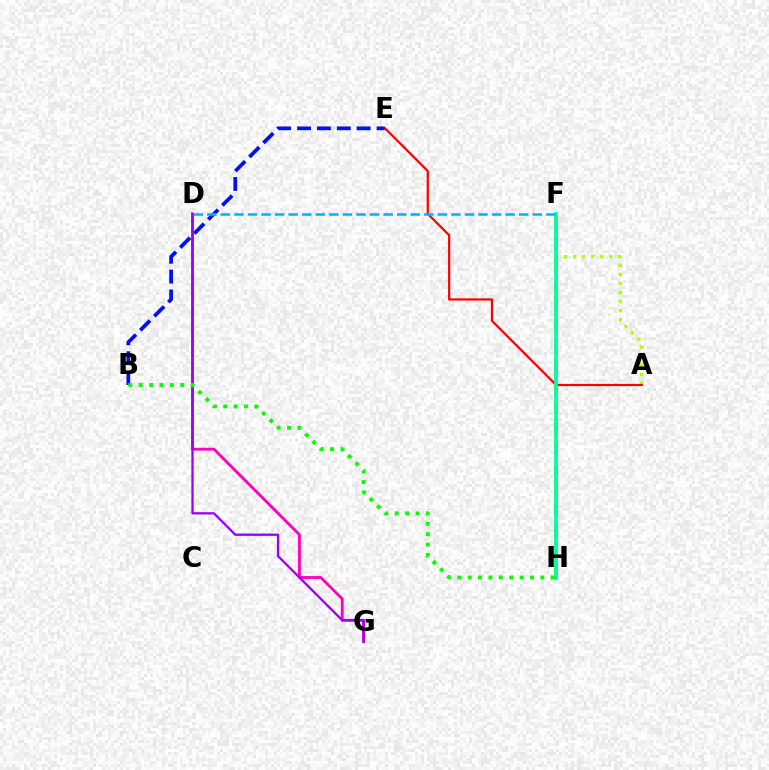{('A', 'F'): [{'color': '#b3ff00', 'line_style': 'dotted', 'thickness': 2.46}], ('F', 'H'): [{'color': '#ffa500', 'line_style': 'dashed', 'thickness': 2.77}, {'color': '#00ff9d', 'line_style': 'solid', 'thickness': 2.7}], ('B', 'E'): [{'color': '#0010ff', 'line_style': 'dashed', 'thickness': 2.7}], ('A', 'E'): [{'color': '#ff0000', 'line_style': 'solid', 'thickness': 1.6}], ('D', 'G'): [{'color': '#ff00bd', 'line_style': 'solid', 'thickness': 2.03}, {'color': '#9b00ff', 'line_style': 'solid', 'thickness': 1.66}], ('B', 'H'): [{'color': '#08ff00', 'line_style': 'dotted', 'thickness': 2.82}], ('D', 'F'): [{'color': '#00b5ff', 'line_style': 'dashed', 'thickness': 1.84}]}